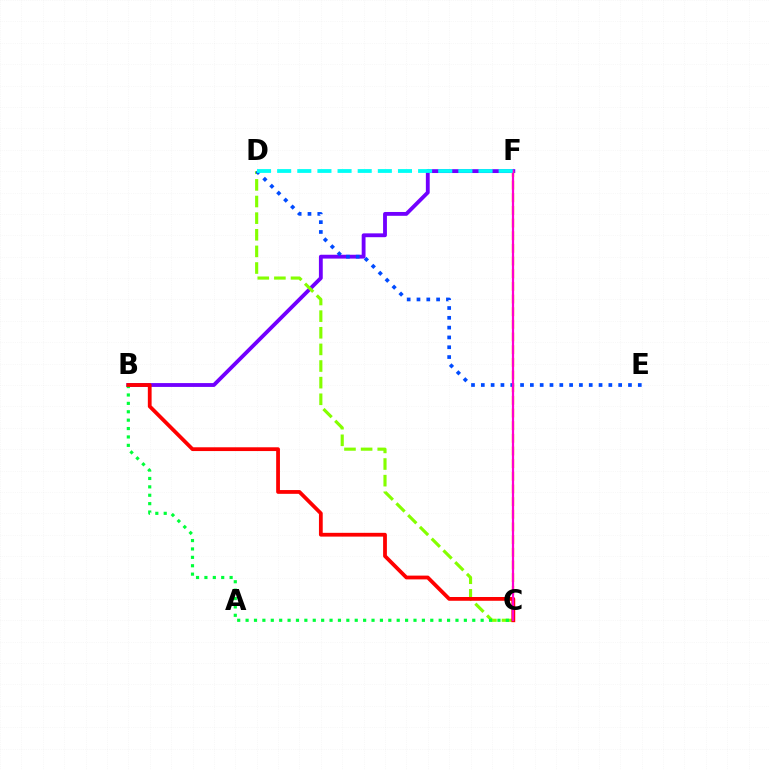{('B', 'F'): [{'color': '#7200ff', 'line_style': 'solid', 'thickness': 2.76}], ('C', 'F'): [{'color': '#ffbd00', 'line_style': 'dashed', 'thickness': 1.72}, {'color': '#ff00cf', 'line_style': 'solid', 'thickness': 1.6}], ('C', 'D'): [{'color': '#84ff00', 'line_style': 'dashed', 'thickness': 2.26}], ('B', 'C'): [{'color': '#00ff39', 'line_style': 'dotted', 'thickness': 2.28}, {'color': '#ff0000', 'line_style': 'solid', 'thickness': 2.72}], ('D', 'E'): [{'color': '#004bff', 'line_style': 'dotted', 'thickness': 2.67}], ('D', 'F'): [{'color': '#00fff6', 'line_style': 'dashed', 'thickness': 2.74}]}